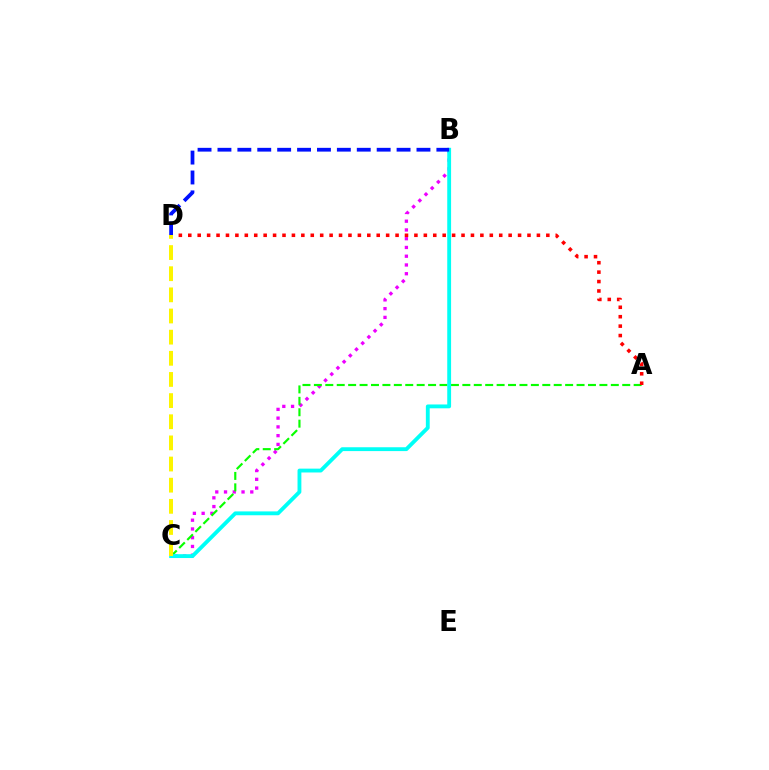{('B', 'C'): [{'color': '#ee00ff', 'line_style': 'dotted', 'thickness': 2.38}, {'color': '#00fff6', 'line_style': 'solid', 'thickness': 2.77}], ('A', 'C'): [{'color': '#08ff00', 'line_style': 'dashed', 'thickness': 1.55}], ('A', 'D'): [{'color': '#ff0000', 'line_style': 'dotted', 'thickness': 2.56}], ('B', 'D'): [{'color': '#0010ff', 'line_style': 'dashed', 'thickness': 2.7}], ('C', 'D'): [{'color': '#fcf500', 'line_style': 'dashed', 'thickness': 2.87}]}